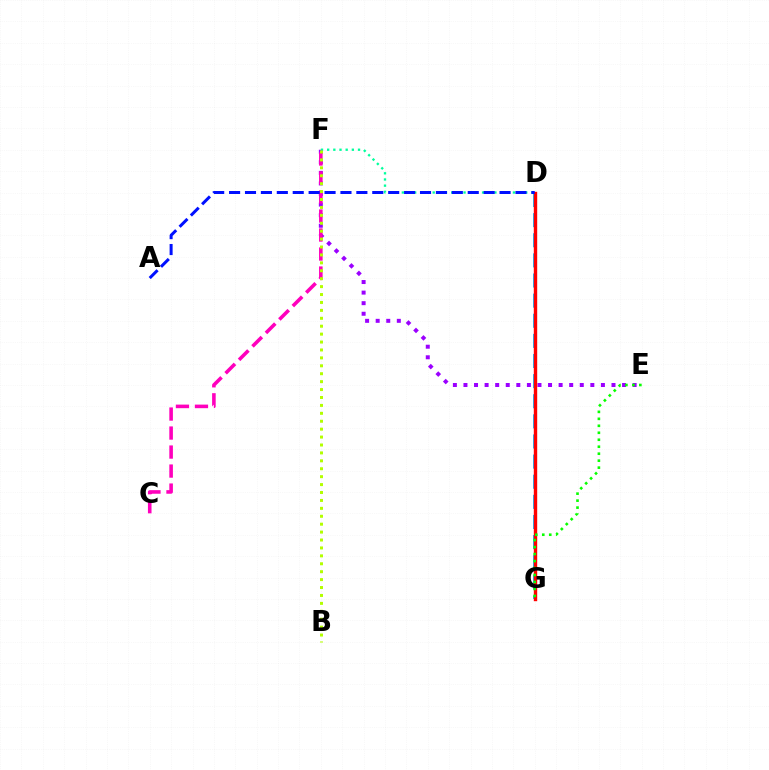{('E', 'F'): [{'color': '#9b00ff', 'line_style': 'dotted', 'thickness': 2.87}], ('D', 'G'): [{'color': '#00b5ff', 'line_style': 'dashed', 'thickness': 2.73}, {'color': '#ffa500', 'line_style': 'solid', 'thickness': 1.99}, {'color': '#ff0000', 'line_style': 'solid', 'thickness': 2.44}], ('D', 'F'): [{'color': '#00ff9d', 'line_style': 'dotted', 'thickness': 1.68}], ('C', 'F'): [{'color': '#ff00bd', 'line_style': 'dashed', 'thickness': 2.58}], ('E', 'G'): [{'color': '#08ff00', 'line_style': 'dotted', 'thickness': 1.89}], ('B', 'F'): [{'color': '#b3ff00', 'line_style': 'dotted', 'thickness': 2.15}], ('A', 'D'): [{'color': '#0010ff', 'line_style': 'dashed', 'thickness': 2.16}]}